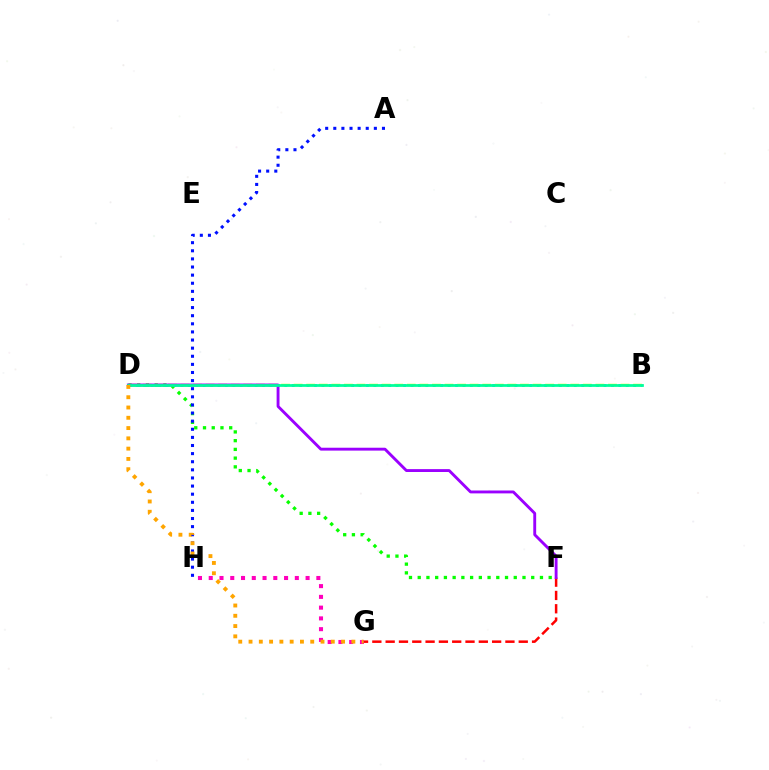{('D', 'F'): [{'color': '#08ff00', 'line_style': 'dotted', 'thickness': 2.37}, {'color': '#9b00ff', 'line_style': 'solid', 'thickness': 2.07}], ('A', 'H'): [{'color': '#0010ff', 'line_style': 'dotted', 'thickness': 2.2}], ('G', 'H'): [{'color': '#ff00bd', 'line_style': 'dotted', 'thickness': 2.92}], ('F', 'G'): [{'color': '#ff0000', 'line_style': 'dashed', 'thickness': 1.81}], ('B', 'D'): [{'color': '#00b5ff', 'line_style': 'dotted', 'thickness': 2.02}, {'color': '#b3ff00', 'line_style': 'dashed', 'thickness': 1.71}, {'color': '#00ff9d', 'line_style': 'solid', 'thickness': 1.98}], ('D', 'G'): [{'color': '#ffa500', 'line_style': 'dotted', 'thickness': 2.79}]}